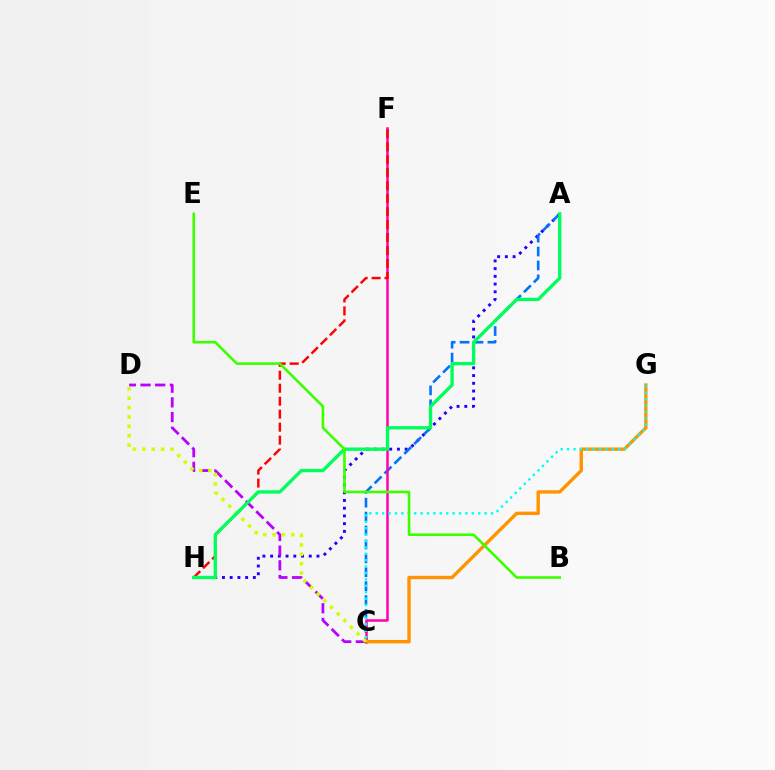{('A', 'H'): [{'color': '#2500ff', 'line_style': 'dotted', 'thickness': 2.1}, {'color': '#00ff5c', 'line_style': 'solid', 'thickness': 2.41}], ('A', 'C'): [{'color': '#0074ff', 'line_style': 'dashed', 'thickness': 1.89}], ('C', 'F'): [{'color': '#ff00ac', 'line_style': 'solid', 'thickness': 1.8}], ('C', 'G'): [{'color': '#ff9400', 'line_style': 'solid', 'thickness': 2.44}, {'color': '#00fff6', 'line_style': 'dotted', 'thickness': 1.74}], ('F', 'H'): [{'color': '#ff0000', 'line_style': 'dashed', 'thickness': 1.76}], ('C', 'D'): [{'color': '#b900ff', 'line_style': 'dashed', 'thickness': 2.0}, {'color': '#d1ff00', 'line_style': 'dotted', 'thickness': 2.55}], ('B', 'E'): [{'color': '#3dff00', 'line_style': 'solid', 'thickness': 1.88}]}